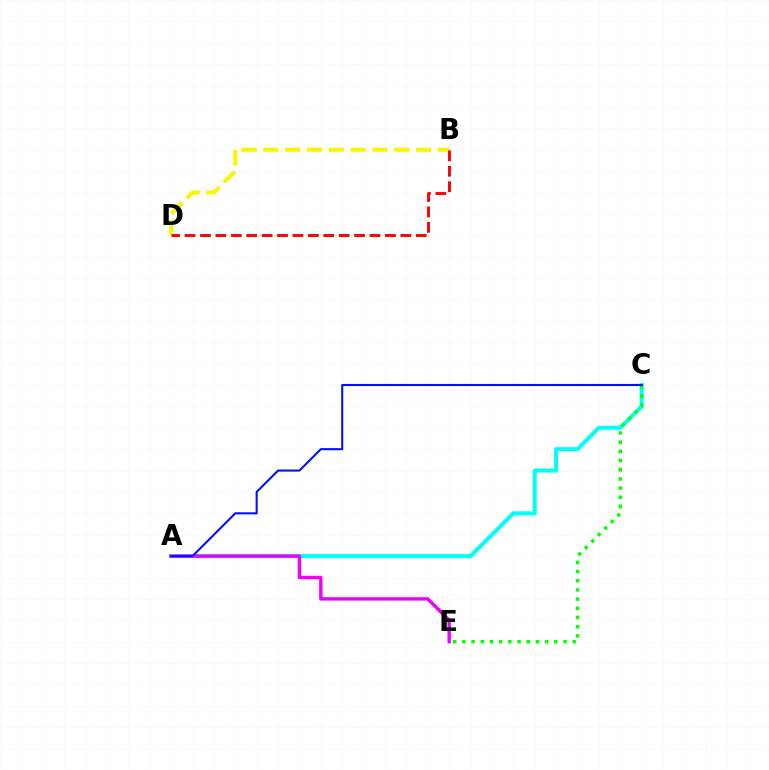{('A', 'C'): [{'color': '#00fff6', 'line_style': 'solid', 'thickness': 2.9}, {'color': '#0010ff', 'line_style': 'solid', 'thickness': 1.5}], ('B', 'D'): [{'color': '#fcf500', 'line_style': 'dashed', 'thickness': 2.96}, {'color': '#ff0000', 'line_style': 'dashed', 'thickness': 2.09}], ('A', 'E'): [{'color': '#ee00ff', 'line_style': 'solid', 'thickness': 2.44}], ('C', 'E'): [{'color': '#08ff00', 'line_style': 'dotted', 'thickness': 2.5}]}